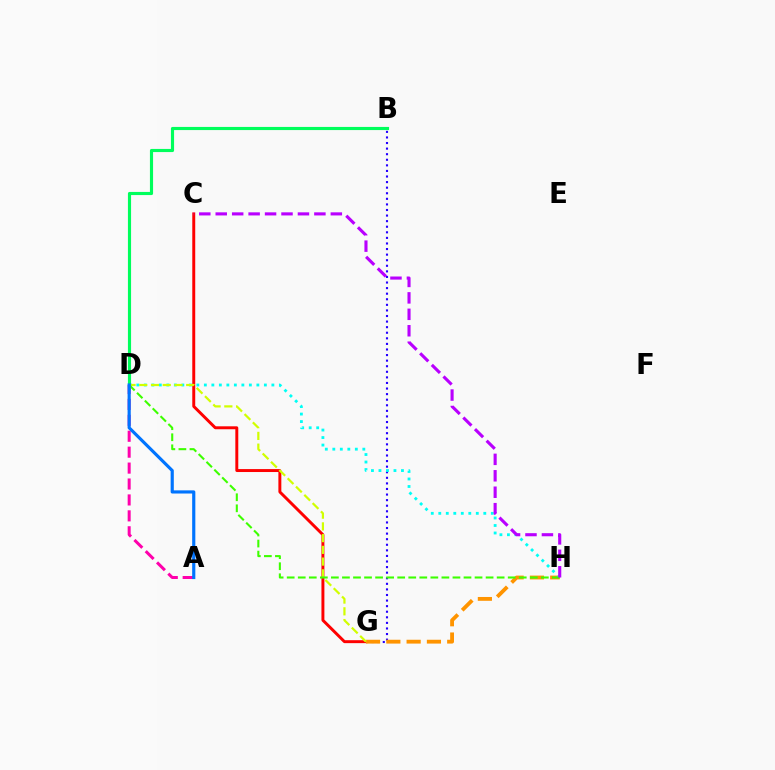{('C', 'G'): [{'color': '#ff0000', 'line_style': 'solid', 'thickness': 2.12}], ('B', 'G'): [{'color': '#2500ff', 'line_style': 'dotted', 'thickness': 1.52}], ('G', 'H'): [{'color': '#ff9400', 'line_style': 'dashed', 'thickness': 2.76}], ('D', 'H'): [{'color': '#00fff6', 'line_style': 'dotted', 'thickness': 2.04}, {'color': '#3dff00', 'line_style': 'dashed', 'thickness': 1.5}], ('D', 'G'): [{'color': '#d1ff00', 'line_style': 'dashed', 'thickness': 1.59}], ('A', 'D'): [{'color': '#ff00ac', 'line_style': 'dashed', 'thickness': 2.16}, {'color': '#0074ff', 'line_style': 'solid', 'thickness': 2.28}], ('B', 'D'): [{'color': '#00ff5c', 'line_style': 'solid', 'thickness': 2.26}], ('C', 'H'): [{'color': '#b900ff', 'line_style': 'dashed', 'thickness': 2.23}]}